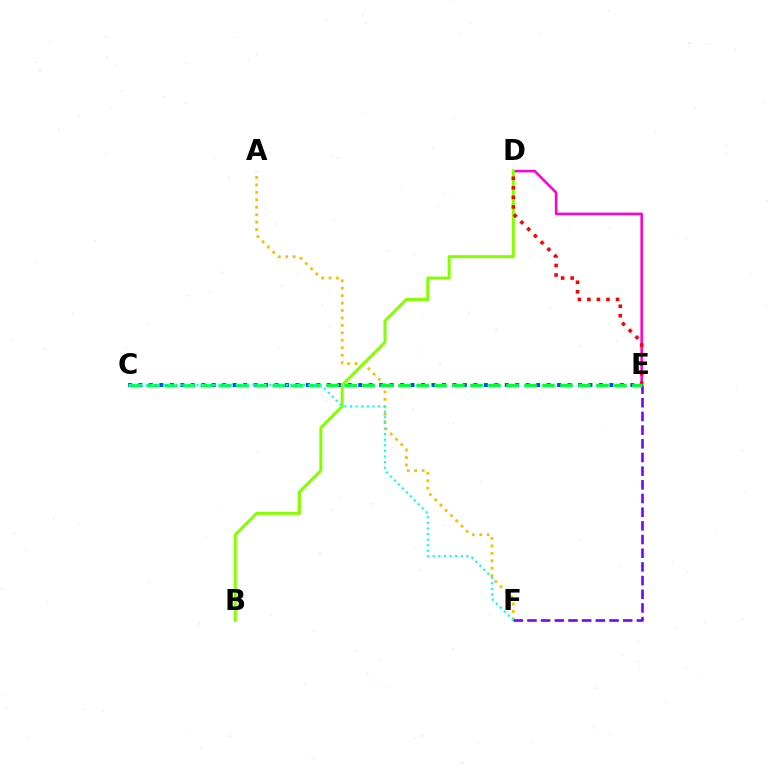{('D', 'E'): [{'color': '#ff00cf', 'line_style': 'solid', 'thickness': 1.84}, {'color': '#ff0000', 'line_style': 'dotted', 'thickness': 2.59}], ('C', 'E'): [{'color': '#004bff', 'line_style': 'dotted', 'thickness': 2.84}, {'color': '#00ff39', 'line_style': 'dashed', 'thickness': 2.44}], ('A', 'F'): [{'color': '#ffbd00', 'line_style': 'dotted', 'thickness': 2.02}], ('E', 'F'): [{'color': '#7200ff', 'line_style': 'dashed', 'thickness': 1.86}], ('B', 'D'): [{'color': '#84ff00', 'line_style': 'solid', 'thickness': 2.16}], ('C', 'F'): [{'color': '#00fff6', 'line_style': 'dotted', 'thickness': 1.52}]}